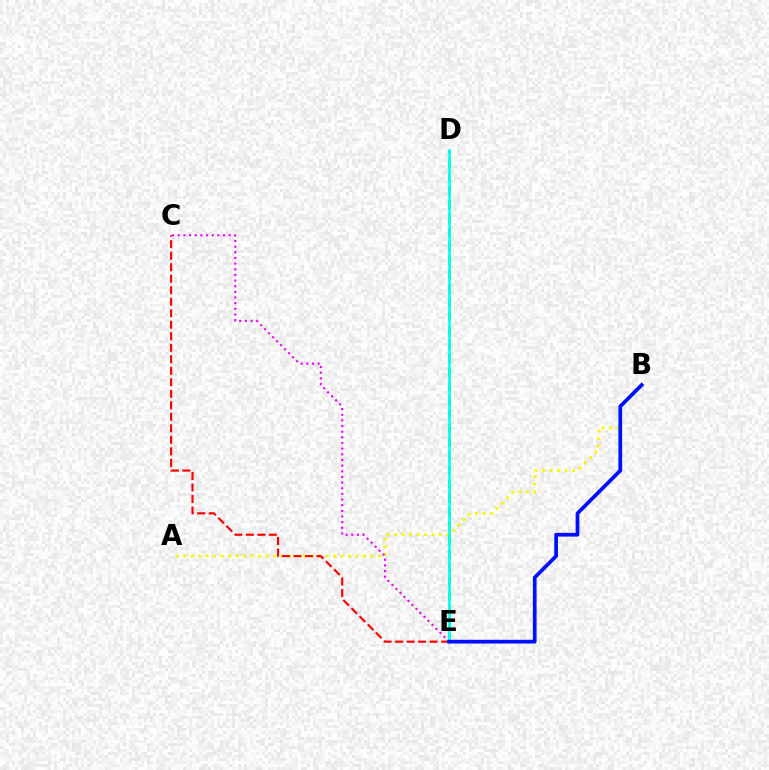{('A', 'B'): [{'color': '#fcf500', 'line_style': 'dotted', 'thickness': 2.03}], ('D', 'E'): [{'color': '#08ff00', 'line_style': 'dashed', 'thickness': 1.9}, {'color': '#00fff6', 'line_style': 'solid', 'thickness': 1.84}], ('C', 'E'): [{'color': '#ff0000', 'line_style': 'dashed', 'thickness': 1.56}, {'color': '#ee00ff', 'line_style': 'dotted', 'thickness': 1.54}], ('B', 'E'): [{'color': '#0010ff', 'line_style': 'solid', 'thickness': 2.69}]}